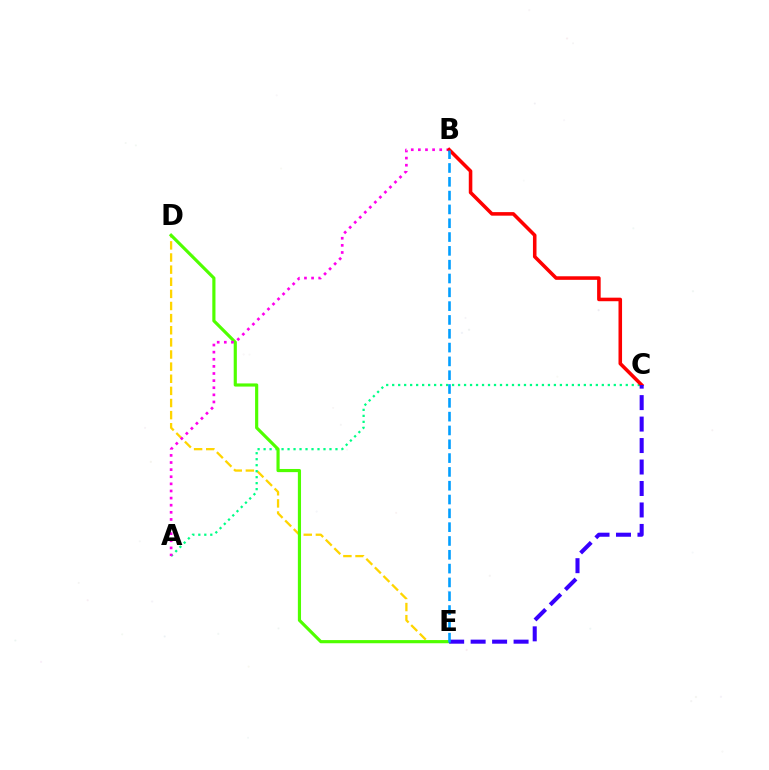{('D', 'E'): [{'color': '#ffd500', 'line_style': 'dashed', 'thickness': 1.65}, {'color': '#4fff00', 'line_style': 'solid', 'thickness': 2.27}], ('A', 'C'): [{'color': '#00ff86', 'line_style': 'dotted', 'thickness': 1.63}], ('A', 'B'): [{'color': '#ff00ed', 'line_style': 'dotted', 'thickness': 1.93}], ('B', 'C'): [{'color': '#ff0000', 'line_style': 'solid', 'thickness': 2.56}], ('C', 'E'): [{'color': '#3700ff', 'line_style': 'dashed', 'thickness': 2.92}], ('B', 'E'): [{'color': '#009eff', 'line_style': 'dashed', 'thickness': 1.88}]}